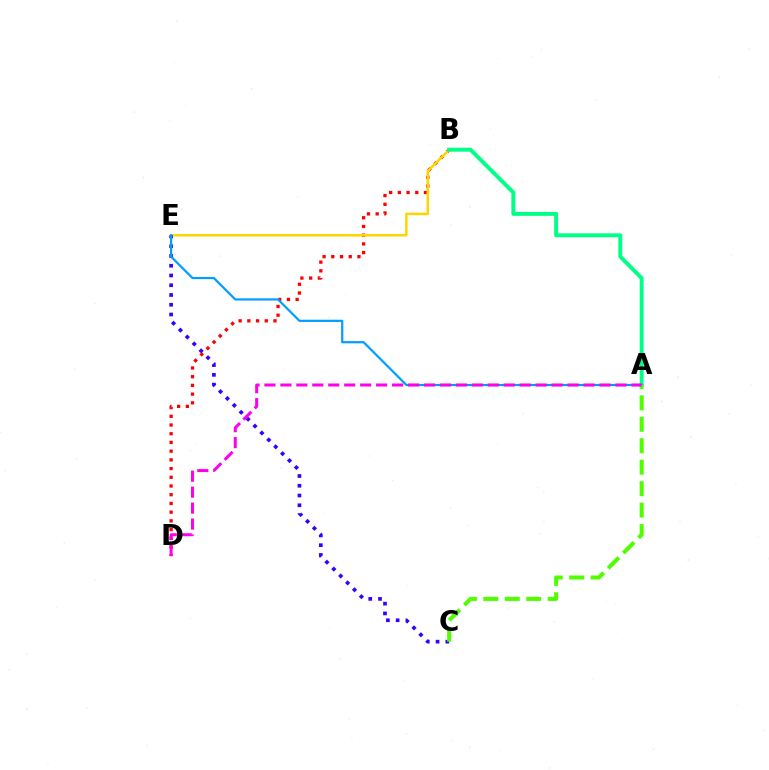{('B', 'D'): [{'color': '#ff0000', 'line_style': 'dotted', 'thickness': 2.37}], ('B', 'E'): [{'color': '#ffd500', 'line_style': 'solid', 'thickness': 1.82}], ('A', 'B'): [{'color': '#00ff86', 'line_style': 'solid', 'thickness': 2.83}], ('C', 'E'): [{'color': '#3700ff', 'line_style': 'dotted', 'thickness': 2.65}], ('A', 'E'): [{'color': '#009eff', 'line_style': 'solid', 'thickness': 1.58}], ('A', 'C'): [{'color': '#4fff00', 'line_style': 'dashed', 'thickness': 2.92}], ('A', 'D'): [{'color': '#ff00ed', 'line_style': 'dashed', 'thickness': 2.17}]}